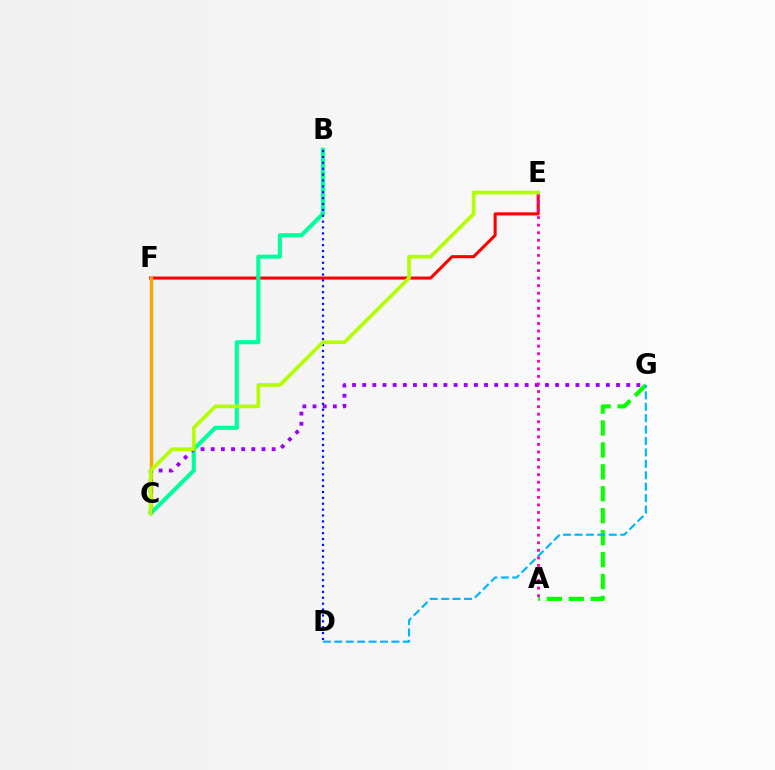{('E', 'F'): [{'color': '#ff0000', 'line_style': 'solid', 'thickness': 2.21}], ('C', 'F'): [{'color': '#ffa500', 'line_style': 'solid', 'thickness': 2.38}], ('B', 'C'): [{'color': '#00ff9d', 'line_style': 'solid', 'thickness': 2.96}], ('A', 'G'): [{'color': '#08ff00', 'line_style': 'dashed', 'thickness': 2.98}], ('C', 'G'): [{'color': '#9b00ff', 'line_style': 'dotted', 'thickness': 2.76}], ('A', 'E'): [{'color': '#ff00bd', 'line_style': 'dotted', 'thickness': 2.05}], ('B', 'D'): [{'color': '#0010ff', 'line_style': 'dotted', 'thickness': 1.6}], ('C', 'E'): [{'color': '#b3ff00', 'line_style': 'solid', 'thickness': 2.65}], ('D', 'G'): [{'color': '#00b5ff', 'line_style': 'dashed', 'thickness': 1.55}]}